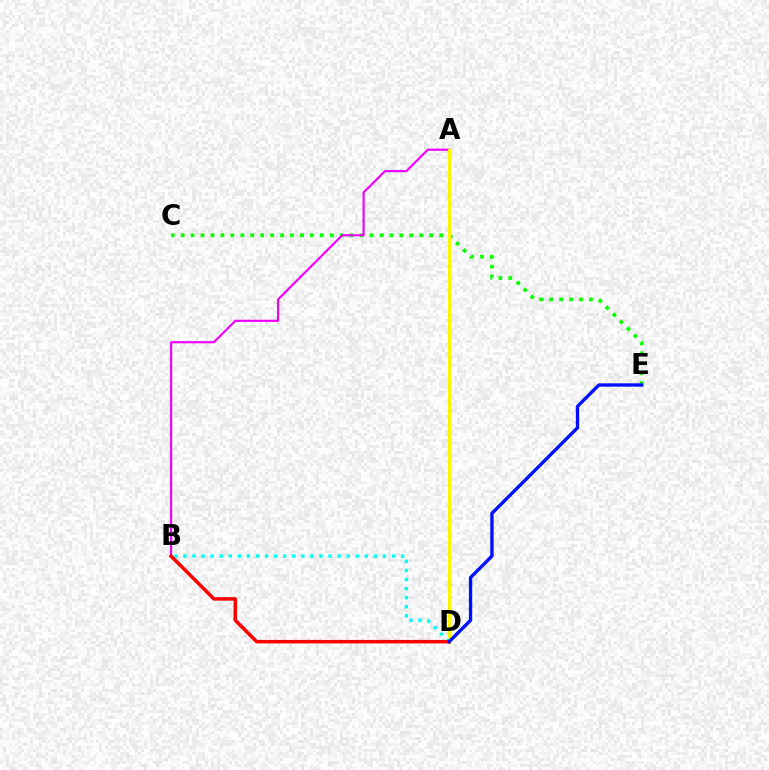{('C', 'E'): [{'color': '#08ff00', 'line_style': 'dotted', 'thickness': 2.7}], ('A', 'B'): [{'color': '#ee00ff', 'line_style': 'solid', 'thickness': 1.54}], ('A', 'D'): [{'color': '#fcf500', 'line_style': 'solid', 'thickness': 2.16}], ('B', 'D'): [{'color': '#00fff6', 'line_style': 'dotted', 'thickness': 2.46}, {'color': '#ff0000', 'line_style': 'solid', 'thickness': 2.51}], ('D', 'E'): [{'color': '#0010ff', 'line_style': 'solid', 'thickness': 2.41}]}